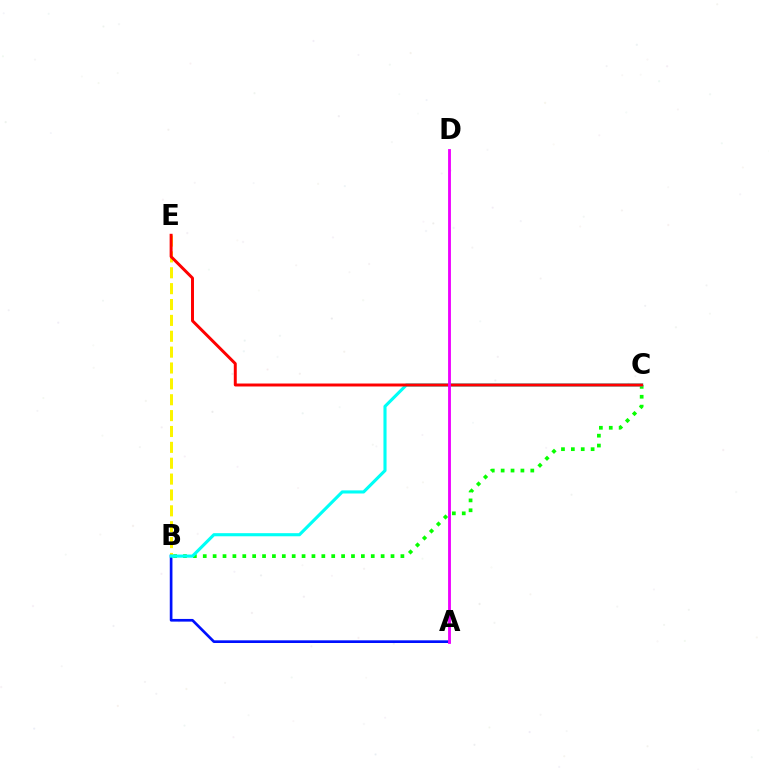{('B', 'E'): [{'color': '#fcf500', 'line_style': 'dashed', 'thickness': 2.16}], ('B', 'C'): [{'color': '#08ff00', 'line_style': 'dotted', 'thickness': 2.68}, {'color': '#00fff6', 'line_style': 'solid', 'thickness': 2.24}], ('A', 'B'): [{'color': '#0010ff', 'line_style': 'solid', 'thickness': 1.93}], ('C', 'E'): [{'color': '#ff0000', 'line_style': 'solid', 'thickness': 2.13}], ('A', 'D'): [{'color': '#ee00ff', 'line_style': 'solid', 'thickness': 2.04}]}